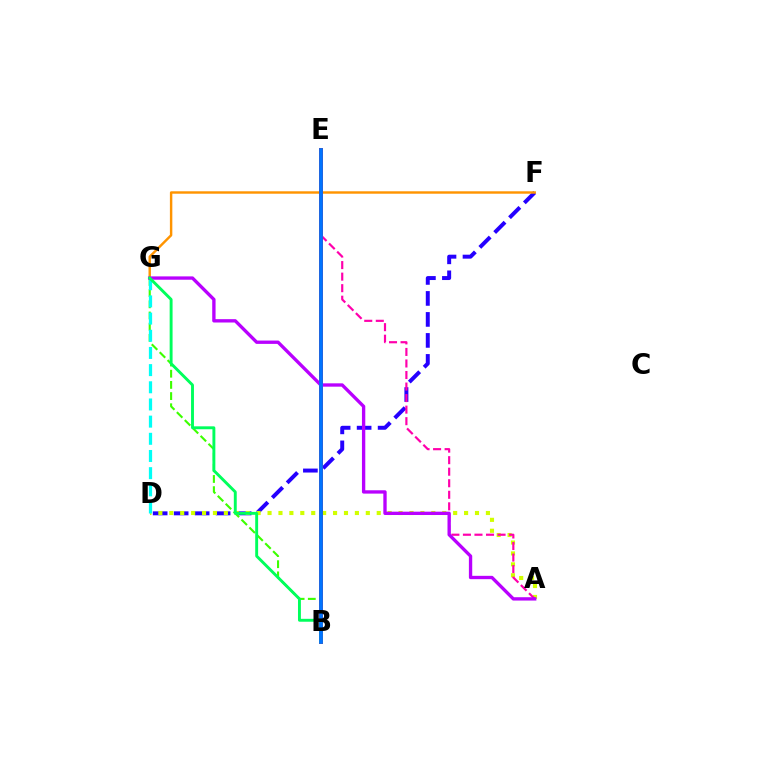{('D', 'F'): [{'color': '#2500ff', 'line_style': 'dashed', 'thickness': 2.85}], ('A', 'D'): [{'color': '#d1ff00', 'line_style': 'dotted', 'thickness': 2.97}], ('F', 'G'): [{'color': '#ff9400', 'line_style': 'solid', 'thickness': 1.75}], ('B', 'G'): [{'color': '#3dff00', 'line_style': 'dashed', 'thickness': 1.52}, {'color': '#00ff5c', 'line_style': 'solid', 'thickness': 2.1}], ('A', 'E'): [{'color': '#ff00ac', 'line_style': 'dashed', 'thickness': 1.57}], ('B', 'E'): [{'color': '#ff0000', 'line_style': 'solid', 'thickness': 2.82}, {'color': '#0074ff', 'line_style': 'solid', 'thickness': 2.7}], ('D', 'G'): [{'color': '#00fff6', 'line_style': 'dashed', 'thickness': 2.33}], ('A', 'G'): [{'color': '#b900ff', 'line_style': 'solid', 'thickness': 2.4}]}